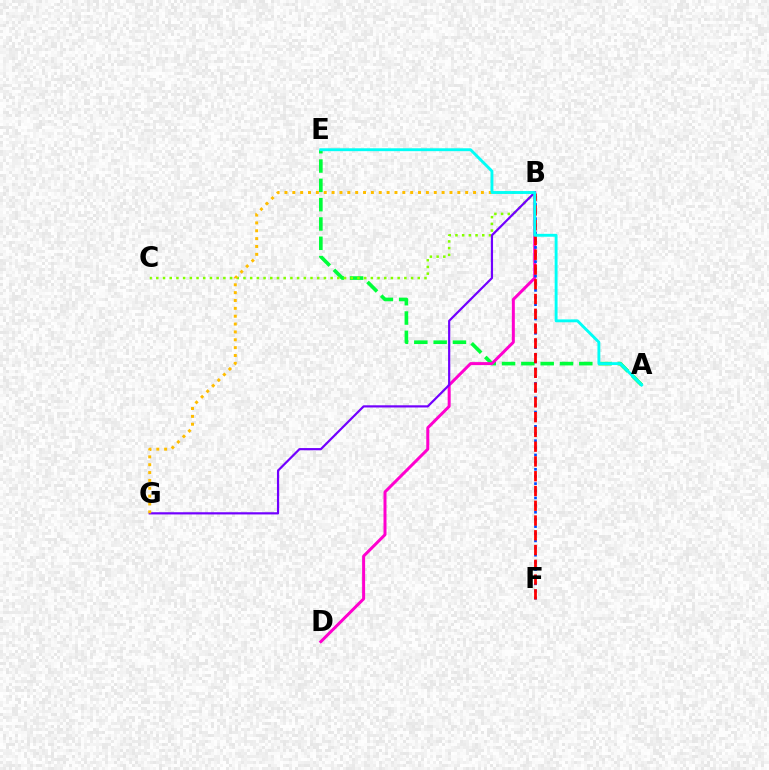{('A', 'E'): [{'color': '#00ff39', 'line_style': 'dashed', 'thickness': 2.62}, {'color': '#00fff6', 'line_style': 'solid', 'thickness': 2.07}], ('B', 'C'): [{'color': '#84ff00', 'line_style': 'dotted', 'thickness': 1.82}], ('B', 'D'): [{'color': '#ff00cf', 'line_style': 'solid', 'thickness': 2.16}], ('B', 'F'): [{'color': '#004bff', 'line_style': 'dotted', 'thickness': 1.94}, {'color': '#ff0000', 'line_style': 'dashed', 'thickness': 2.01}], ('B', 'G'): [{'color': '#7200ff', 'line_style': 'solid', 'thickness': 1.58}, {'color': '#ffbd00', 'line_style': 'dotted', 'thickness': 2.14}]}